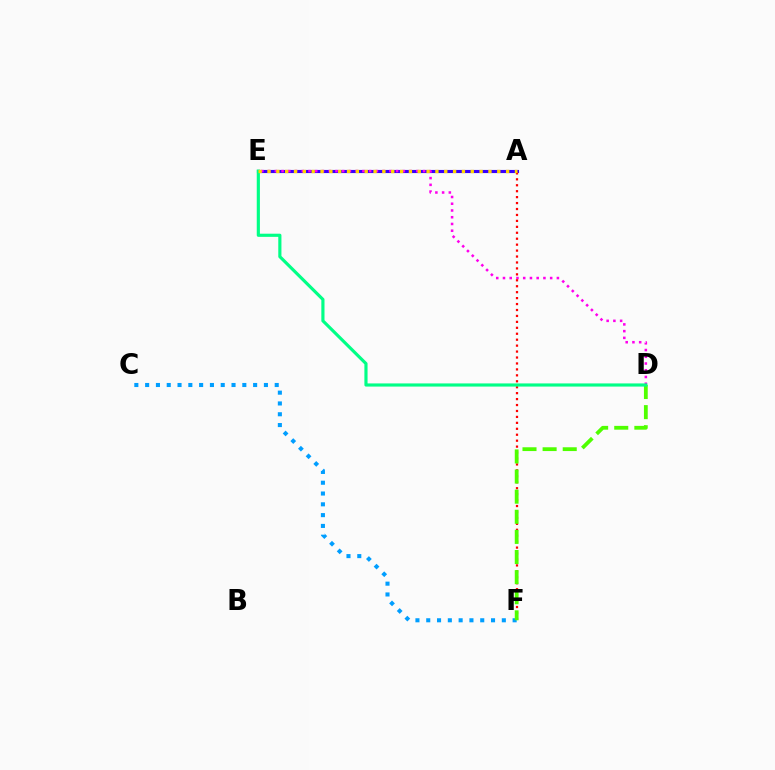{('C', 'F'): [{'color': '#009eff', 'line_style': 'dotted', 'thickness': 2.93}], ('A', 'E'): [{'color': '#3700ff', 'line_style': 'solid', 'thickness': 2.25}, {'color': '#ffd500', 'line_style': 'dotted', 'thickness': 2.4}], ('D', 'E'): [{'color': '#ff00ed', 'line_style': 'dotted', 'thickness': 1.83}, {'color': '#00ff86', 'line_style': 'solid', 'thickness': 2.27}], ('A', 'F'): [{'color': '#ff0000', 'line_style': 'dotted', 'thickness': 1.61}], ('D', 'F'): [{'color': '#4fff00', 'line_style': 'dashed', 'thickness': 2.73}]}